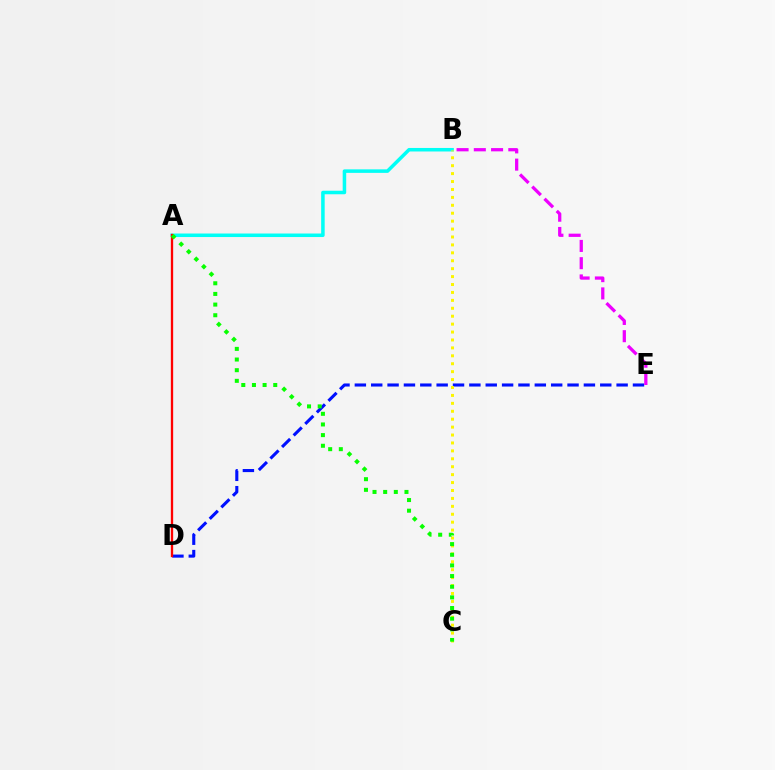{('D', 'E'): [{'color': '#0010ff', 'line_style': 'dashed', 'thickness': 2.22}], ('A', 'B'): [{'color': '#00fff6', 'line_style': 'solid', 'thickness': 2.53}], ('B', 'C'): [{'color': '#fcf500', 'line_style': 'dotted', 'thickness': 2.15}], ('B', 'E'): [{'color': '#ee00ff', 'line_style': 'dashed', 'thickness': 2.34}], ('A', 'D'): [{'color': '#ff0000', 'line_style': 'solid', 'thickness': 1.67}], ('A', 'C'): [{'color': '#08ff00', 'line_style': 'dotted', 'thickness': 2.89}]}